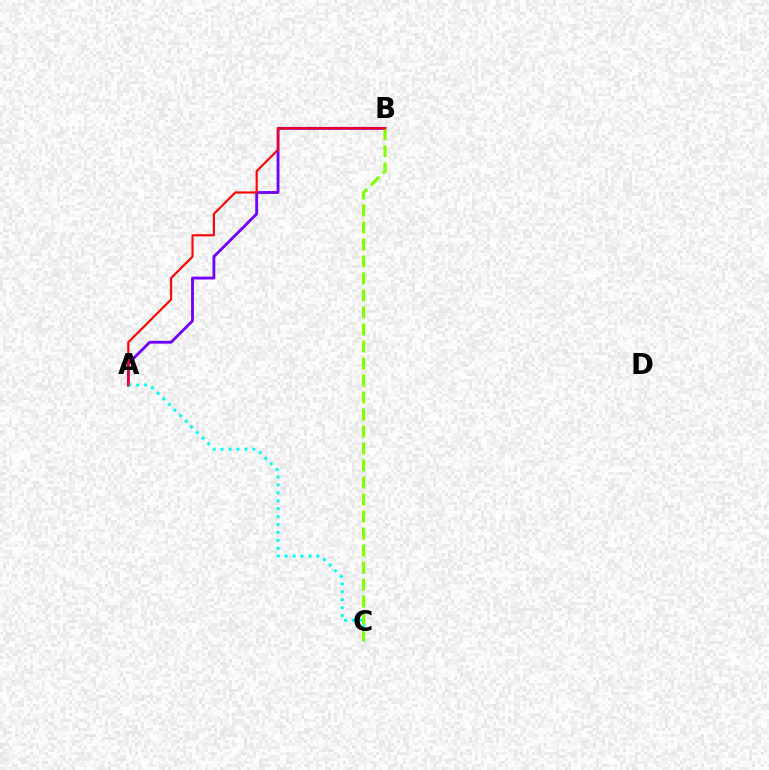{('A', 'B'): [{'color': '#7200ff', 'line_style': 'solid', 'thickness': 2.05}, {'color': '#ff0000', 'line_style': 'solid', 'thickness': 1.53}], ('A', 'C'): [{'color': '#00fff6', 'line_style': 'dotted', 'thickness': 2.15}], ('B', 'C'): [{'color': '#84ff00', 'line_style': 'dashed', 'thickness': 2.31}]}